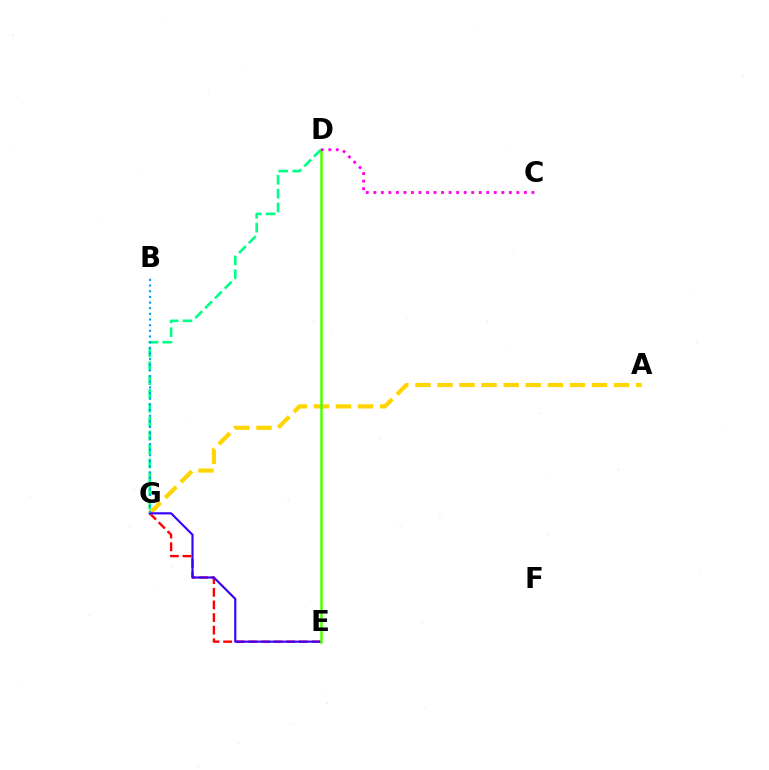{('D', 'G'): [{'color': '#00ff86', 'line_style': 'dashed', 'thickness': 1.88}], ('E', 'G'): [{'color': '#ff0000', 'line_style': 'dashed', 'thickness': 1.71}, {'color': '#3700ff', 'line_style': 'solid', 'thickness': 1.55}], ('A', 'G'): [{'color': '#ffd500', 'line_style': 'dashed', 'thickness': 3.0}], ('B', 'G'): [{'color': '#009eff', 'line_style': 'dotted', 'thickness': 1.54}], ('D', 'E'): [{'color': '#4fff00', 'line_style': 'solid', 'thickness': 1.81}], ('C', 'D'): [{'color': '#ff00ed', 'line_style': 'dotted', 'thickness': 2.05}]}